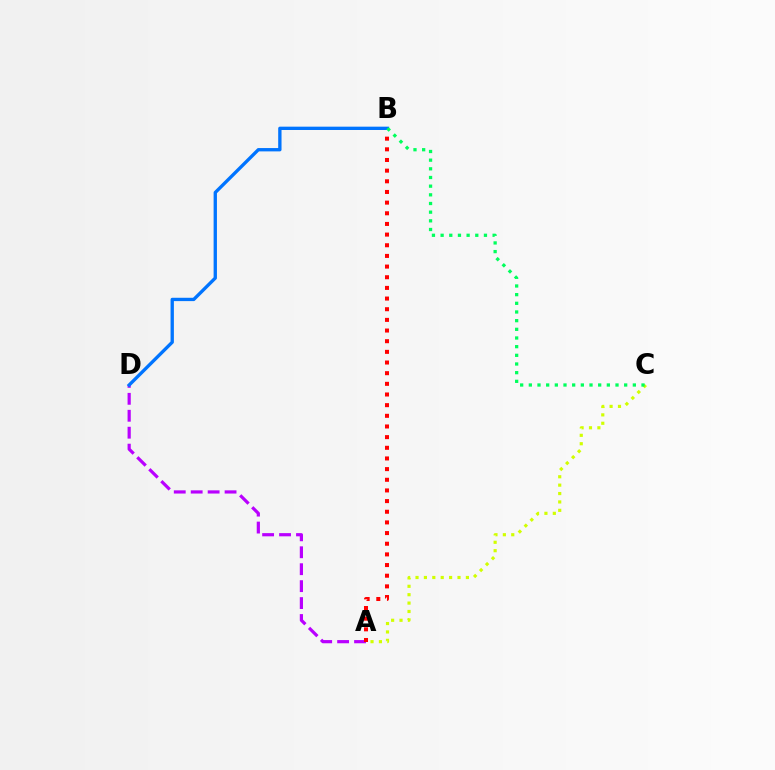{('A', 'D'): [{'color': '#b900ff', 'line_style': 'dashed', 'thickness': 2.3}], ('A', 'C'): [{'color': '#d1ff00', 'line_style': 'dotted', 'thickness': 2.28}], ('A', 'B'): [{'color': '#ff0000', 'line_style': 'dotted', 'thickness': 2.9}], ('B', 'D'): [{'color': '#0074ff', 'line_style': 'solid', 'thickness': 2.4}], ('B', 'C'): [{'color': '#00ff5c', 'line_style': 'dotted', 'thickness': 2.36}]}